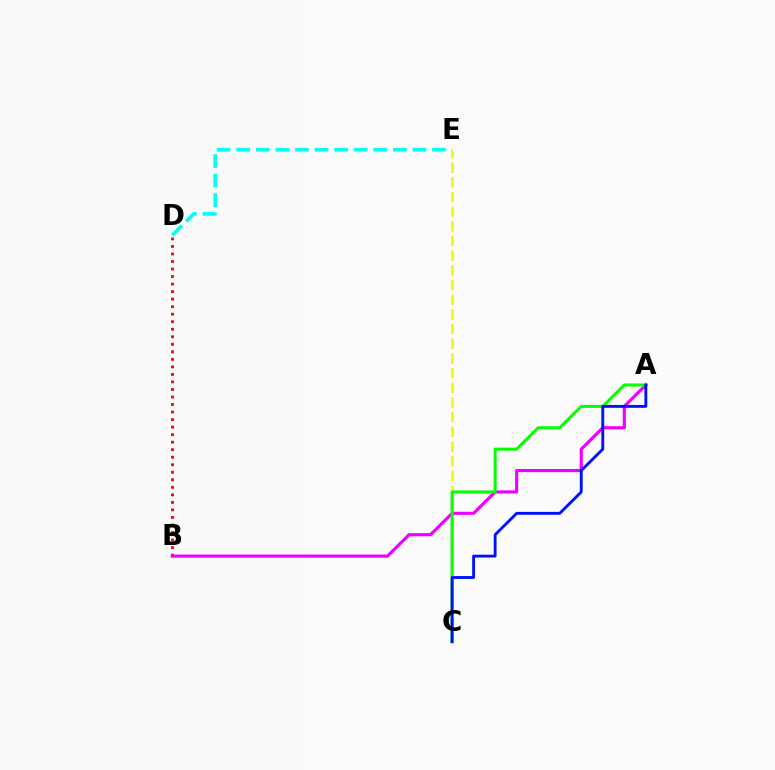{('B', 'D'): [{'color': '#ff0000', 'line_style': 'dotted', 'thickness': 2.05}], ('A', 'B'): [{'color': '#ee00ff', 'line_style': 'solid', 'thickness': 2.26}], ('C', 'E'): [{'color': '#fcf500', 'line_style': 'dashed', 'thickness': 1.99}], ('A', 'C'): [{'color': '#08ff00', 'line_style': 'solid', 'thickness': 2.19}, {'color': '#0010ff', 'line_style': 'solid', 'thickness': 2.06}], ('D', 'E'): [{'color': '#00fff6', 'line_style': 'dashed', 'thickness': 2.66}]}